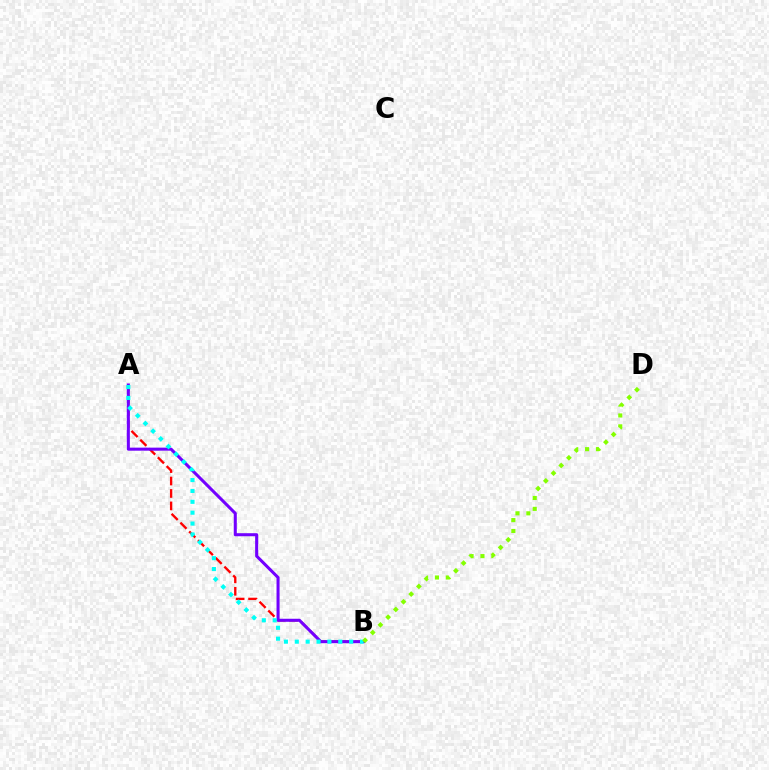{('A', 'B'): [{'color': '#ff0000', 'line_style': 'dashed', 'thickness': 1.69}, {'color': '#7200ff', 'line_style': 'solid', 'thickness': 2.2}, {'color': '#00fff6', 'line_style': 'dotted', 'thickness': 2.95}], ('B', 'D'): [{'color': '#84ff00', 'line_style': 'dotted', 'thickness': 2.95}]}